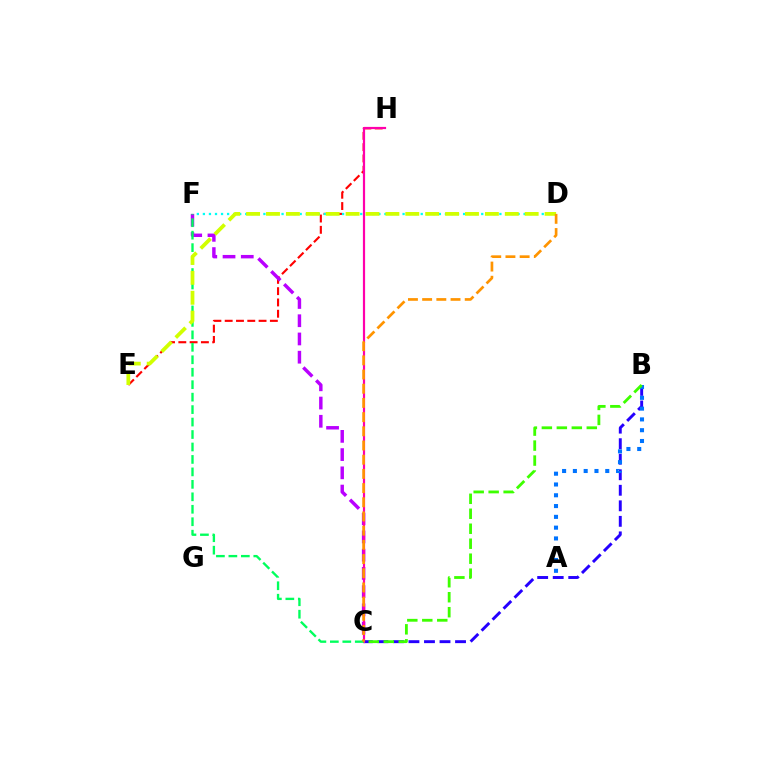{('E', 'H'): [{'color': '#ff0000', 'line_style': 'dashed', 'thickness': 1.53}], ('C', 'F'): [{'color': '#b900ff', 'line_style': 'dashed', 'thickness': 2.48}, {'color': '#00ff5c', 'line_style': 'dashed', 'thickness': 1.69}], ('D', 'F'): [{'color': '#00fff6', 'line_style': 'dotted', 'thickness': 1.64}], ('B', 'C'): [{'color': '#2500ff', 'line_style': 'dashed', 'thickness': 2.11}, {'color': '#3dff00', 'line_style': 'dashed', 'thickness': 2.03}], ('C', 'H'): [{'color': '#ff00ac', 'line_style': 'solid', 'thickness': 1.58}], ('D', 'E'): [{'color': '#d1ff00', 'line_style': 'dashed', 'thickness': 2.7}], ('A', 'B'): [{'color': '#0074ff', 'line_style': 'dotted', 'thickness': 2.93}], ('C', 'D'): [{'color': '#ff9400', 'line_style': 'dashed', 'thickness': 1.93}]}